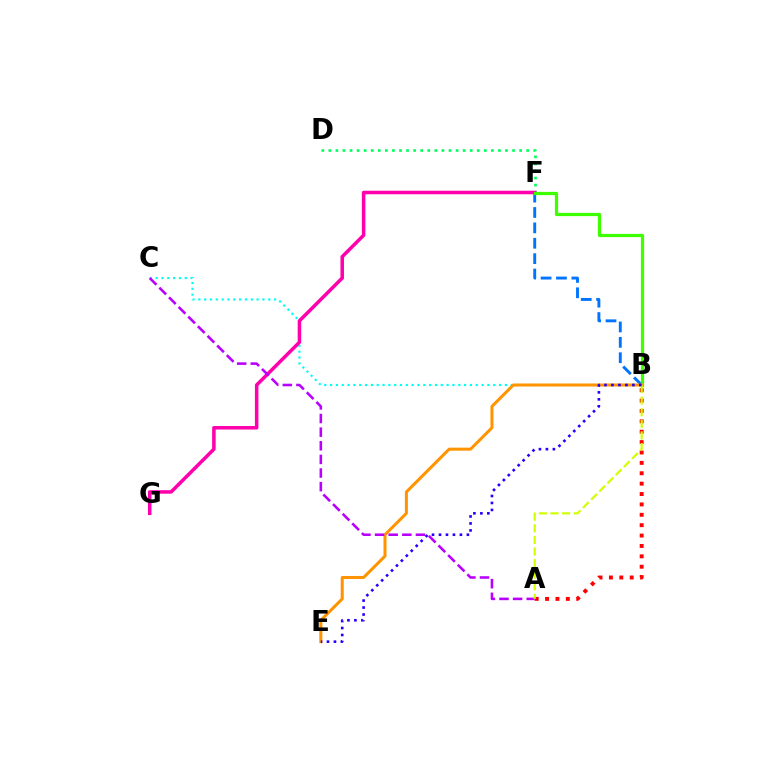{('D', 'F'): [{'color': '#00ff5c', 'line_style': 'dotted', 'thickness': 1.92}], ('B', 'C'): [{'color': '#00fff6', 'line_style': 'dotted', 'thickness': 1.58}], ('B', 'F'): [{'color': '#0074ff', 'line_style': 'dashed', 'thickness': 2.09}, {'color': '#3dff00', 'line_style': 'solid', 'thickness': 2.33}], ('F', 'G'): [{'color': '#ff00ac', 'line_style': 'solid', 'thickness': 2.53}], ('B', 'E'): [{'color': '#ff9400', 'line_style': 'solid', 'thickness': 2.18}, {'color': '#2500ff', 'line_style': 'dotted', 'thickness': 1.9}], ('A', 'B'): [{'color': '#ff0000', 'line_style': 'dotted', 'thickness': 2.82}, {'color': '#d1ff00', 'line_style': 'dashed', 'thickness': 1.57}], ('A', 'C'): [{'color': '#b900ff', 'line_style': 'dashed', 'thickness': 1.85}]}